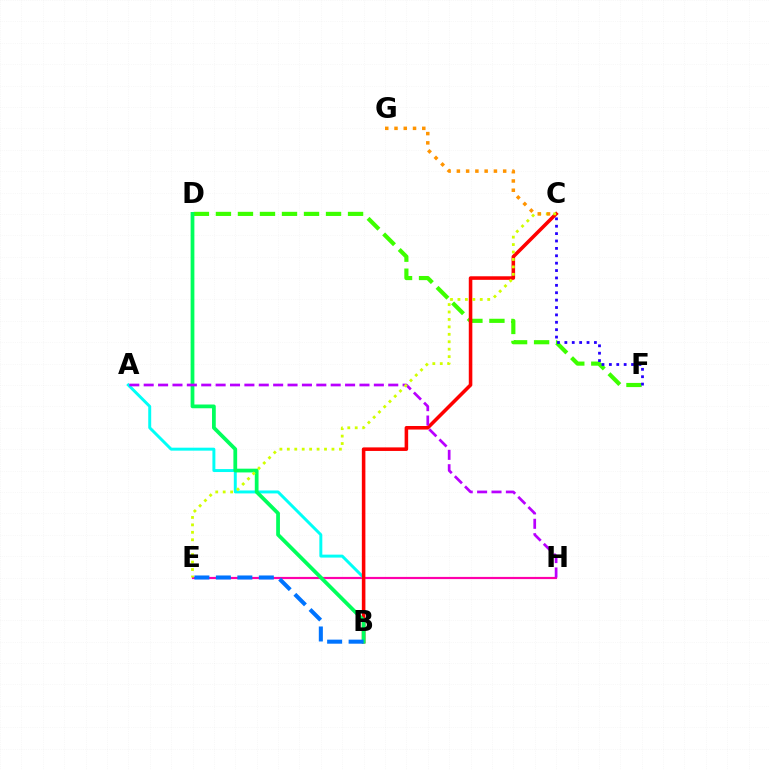{('E', 'H'): [{'color': '#ff00ac', 'line_style': 'solid', 'thickness': 1.57}], ('D', 'F'): [{'color': '#3dff00', 'line_style': 'dashed', 'thickness': 2.99}], ('A', 'B'): [{'color': '#00fff6', 'line_style': 'solid', 'thickness': 2.13}], ('B', 'C'): [{'color': '#ff0000', 'line_style': 'solid', 'thickness': 2.56}], ('B', 'D'): [{'color': '#00ff5c', 'line_style': 'solid', 'thickness': 2.7}], ('A', 'H'): [{'color': '#b900ff', 'line_style': 'dashed', 'thickness': 1.95}], ('B', 'E'): [{'color': '#0074ff', 'line_style': 'dashed', 'thickness': 2.92}], ('C', 'F'): [{'color': '#2500ff', 'line_style': 'dotted', 'thickness': 2.01}], ('C', 'E'): [{'color': '#d1ff00', 'line_style': 'dotted', 'thickness': 2.02}], ('C', 'G'): [{'color': '#ff9400', 'line_style': 'dotted', 'thickness': 2.52}]}